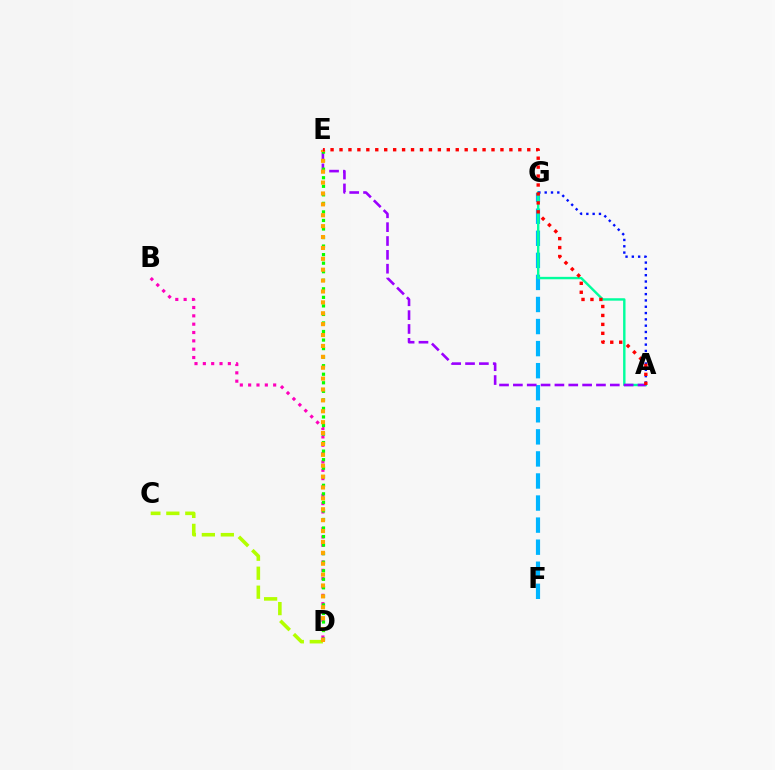{('F', 'G'): [{'color': '#00b5ff', 'line_style': 'dashed', 'thickness': 3.0}], ('A', 'G'): [{'color': '#00ff9d', 'line_style': 'solid', 'thickness': 1.74}, {'color': '#0010ff', 'line_style': 'dotted', 'thickness': 1.71}], ('A', 'E'): [{'color': '#9b00ff', 'line_style': 'dashed', 'thickness': 1.88}, {'color': '#ff0000', 'line_style': 'dotted', 'thickness': 2.43}], ('B', 'D'): [{'color': '#ff00bd', 'line_style': 'dotted', 'thickness': 2.27}], ('C', 'D'): [{'color': '#b3ff00', 'line_style': 'dashed', 'thickness': 2.58}], ('D', 'E'): [{'color': '#08ff00', 'line_style': 'dotted', 'thickness': 2.32}, {'color': '#ffa500', 'line_style': 'dotted', 'thickness': 2.96}]}